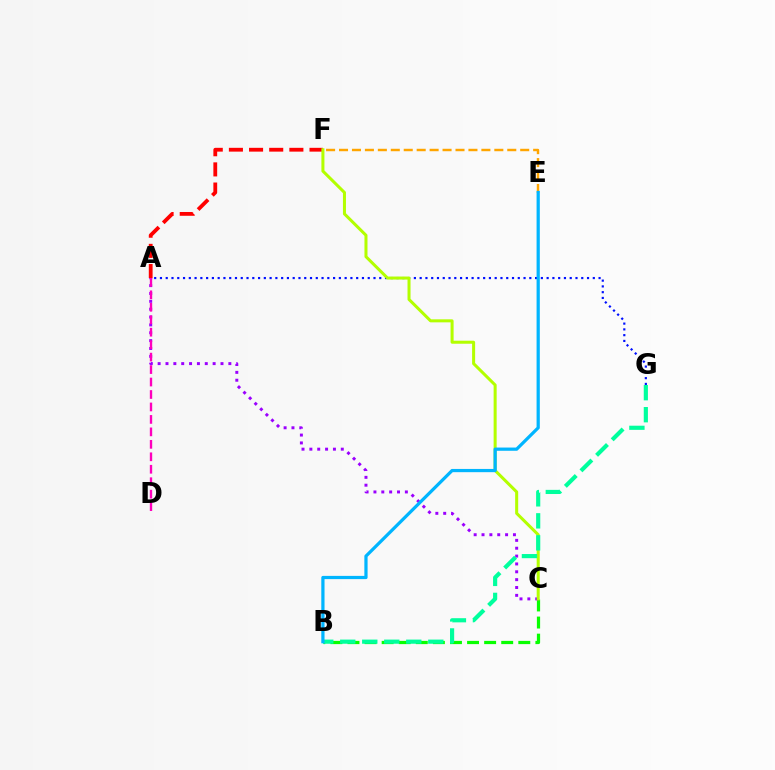{('B', 'C'): [{'color': '#08ff00', 'line_style': 'dashed', 'thickness': 2.32}], ('A', 'C'): [{'color': '#9b00ff', 'line_style': 'dotted', 'thickness': 2.13}], ('A', 'F'): [{'color': '#ff0000', 'line_style': 'dashed', 'thickness': 2.74}], ('A', 'D'): [{'color': '#ff00bd', 'line_style': 'dashed', 'thickness': 1.69}], ('A', 'G'): [{'color': '#0010ff', 'line_style': 'dotted', 'thickness': 1.57}], ('C', 'F'): [{'color': '#b3ff00', 'line_style': 'solid', 'thickness': 2.18}], ('E', 'F'): [{'color': '#ffa500', 'line_style': 'dashed', 'thickness': 1.76}], ('B', 'G'): [{'color': '#00ff9d', 'line_style': 'dashed', 'thickness': 2.99}], ('B', 'E'): [{'color': '#00b5ff', 'line_style': 'solid', 'thickness': 2.33}]}